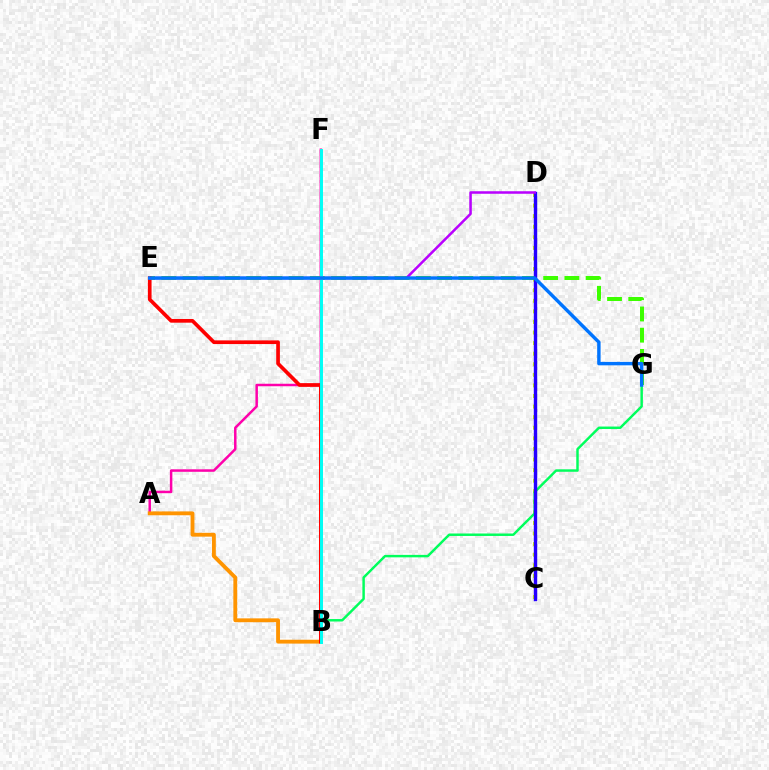{('C', 'D'): [{'color': '#d1ff00', 'line_style': 'dotted', 'thickness': 2.87}, {'color': '#2500ff', 'line_style': 'solid', 'thickness': 2.46}], ('A', 'F'): [{'color': '#ff00ac', 'line_style': 'solid', 'thickness': 1.79}], ('E', 'G'): [{'color': '#3dff00', 'line_style': 'dashed', 'thickness': 2.88}, {'color': '#0074ff', 'line_style': 'solid', 'thickness': 2.47}], ('B', 'G'): [{'color': '#00ff5c', 'line_style': 'solid', 'thickness': 1.77}], ('A', 'B'): [{'color': '#ff9400', 'line_style': 'solid', 'thickness': 2.77}], ('B', 'E'): [{'color': '#ff0000', 'line_style': 'solid', 'thickness': 2.65}], ('B', 'F'): [{'color': '#00fff6', 'line_style': 'solid', 'thickness': 2.13}], ('D', 'E'): [{'color': '#b900ff', 'line_style': 'solid', 'thickness': 1.82}]}